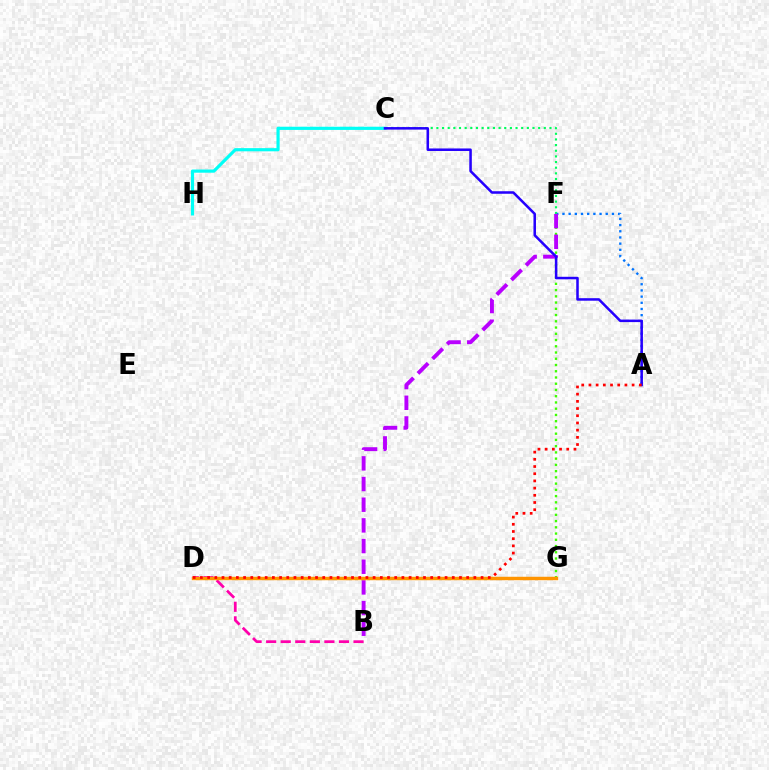{('A', 'F'): [{'color': '#0074ff', 'line_style': 'dotted', 'thickness': 1.68}], ('C', 'F'): [{'color': '#00ff5c', 'line_style': 'dotted', 'thickness': 1.54}], ('D', 'G'): [{'color': '#d1ff00', 'line_style': 'solid', 'thickness': 1.83}, {'color': '#ff9400', 'line_style': 'solid', 'thickness': 2.49}], ('F', 'G'): [{'color': '#3dff00', 'line_style': 'dotted', 'thickness': 1.7}], ('B', 'F'): [{'color': '#b900ff', 'line_style': 'dashed', 'thickness': 2.81}], ('C', 'H'): [{'color': '#00fff6', 'line_style': 'solid', 'thickness': 2.29}], ('B', 'D'): [{'color': '#ff00ac', 'line_style': 'dashed', 'thickness': 1.98}], ('A', 'C'): [{'color': '#2500ff', 'line_style': 'solid', 'thickness': 1.82}], ('A', 'D'): [{'color': '#ff0000', 'line_style': 'dotted', 'thickness': 1.96}]}